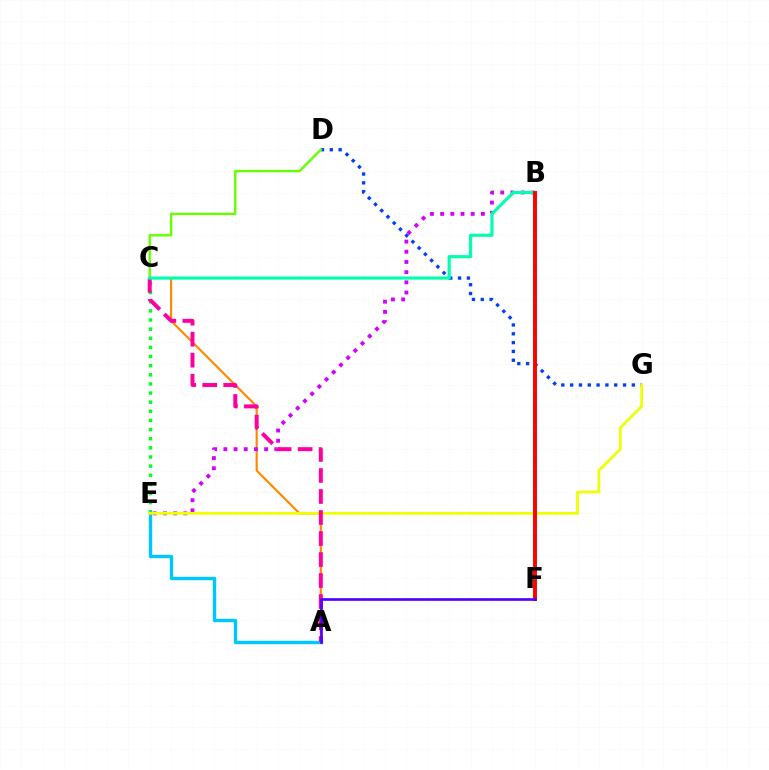{('C', 'E'): [{'color': '#00ff27', 'line_style': 'dotted', 'thickness': 2.48}], ('A', 'C'): [{'color': '#ff8800', 'line_style': 'solid', 'thickness': 1.54}, {'color': '#ff00a0', 'line_style': 'dashed', 'thickness': 2.85}], ('D', 'G'): [{'color': '#003fff', 'line_style': 'dotted', 'thickness': 2.4}], ('C', 'D'): [{'color': '#66ff00', 'line_style': 'solid', 'thickness': 1.72}], ('B', 'E'): [{'color': '#d600ff', 'line_style': 'dotted', 'thickness': 2.77}], ('A', 'E'): [{'color': '#00c7ff', 'line_style': 'solid', 'thickness': 2.45}], ('E', 'G'): [{'color': '#eeff00', 'line_style': 'solid', 'thickness': 1.96}], ('B', 'C'): [{'color': '#00ffaf', 'line_style': 'solid', 'thickness': 2.25}], ('B', 'F'): [{'color': '#ff0000', 'line_style': 'solid', 'thickness': 2.82}], ('A', 'F'): [{'color': '#4f00ff', 'line_style': 'solid', 'thickness': 1.91}]}